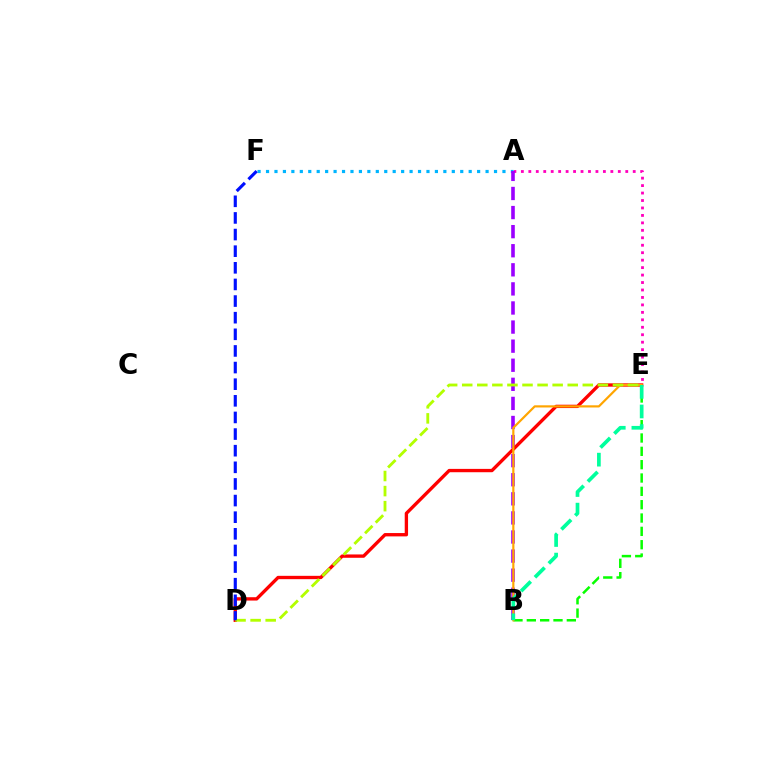{('A', 'E'): [{'color': '#ff00bd', 'line_style': 'dotted', 'thickness': 2.03}], ('A', 'F'): [{'color': '#00b5ff', 'line_style': 'dotted', 'thickness': 2.29}], ('A', 'B'): [{'color': '#9b00ff', 'line_style': 'dashed', 'thickness': 2.59}], ('D', 'E'): [{'color': '#ff0000', 'line_style': 'solid', 'thickness': 2.4}, {'color': '#b3ff00', 'line_style': 'dashed', 'thickness': 2.05}], ('B', 'E'): [{'color': '#08ff00', 'line_style': 'dashed', 'thickness': 1.81}, {'color': '#ffa500', 'line_style': 'solid', 'thickness': 1.57}, {'color': '#00ff9d', 'line_style': 'dashed', 'thickness': 2.66}], ('D', 'F'): [{'color': '#0010ff', 'line_style': 'dashed', 'thickness': 2.26}]}